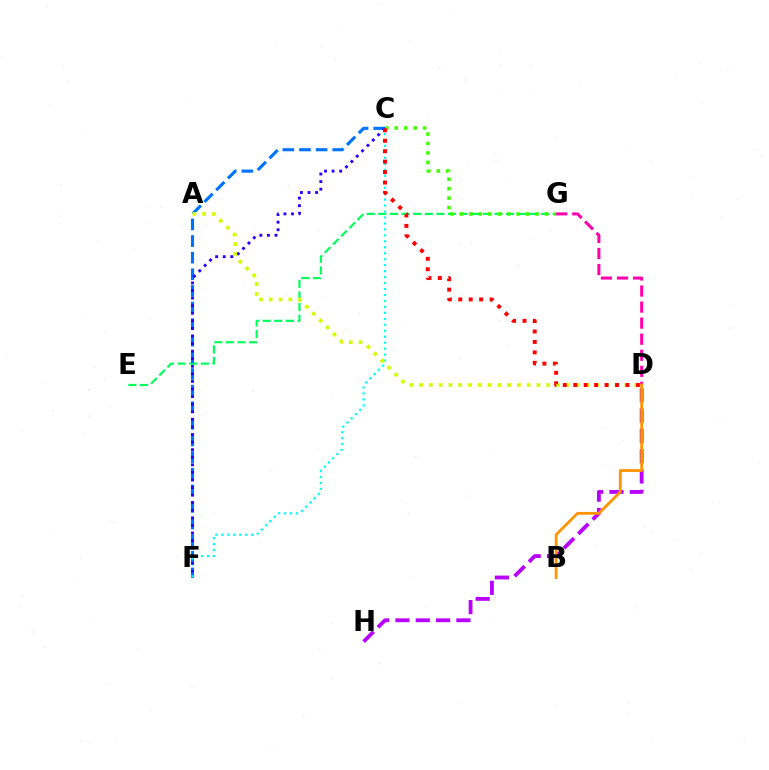{('E', 'G'): [{'color': '#00ff5c', 'line_style': 'dashed', 'thickness': 1.58}], ('C', 'F'): [{'color': '#0074ff', 'line_style': 'dashed', 'thickness': 2.26}, {'color': '#00fff6', 'line_style': 'dotted', 'thickness': 1.62}, {'color': '#2500ff', 'line_style': 'dotted', 'thickness': 2.06}], ('D', 'H'): [{'color': '#b900ff', 'line_style': 'dashed', 'thickness': 2.76}], ('D', 'G'): [{'color': '#ff00ac', 'line_style': 'dashed', 'thickness': 2.18}], ('B', 'D'): [{'color': '#ff9400', 'line_style': 'solid', 'thickness': 2.0}], ('A', 'D'): [{'color': '#d1ff00', 'line_style': 'dotted', 'thickness': 2.66}], ('C', 'G'): [{'color': '#3dff00', 'line_style': 'dotted', 'thickness': 2.57}], ('C', 'D'): [{'color': '#ff0000', 'line_style': 'dotted', 'thickness': 2.84}]}